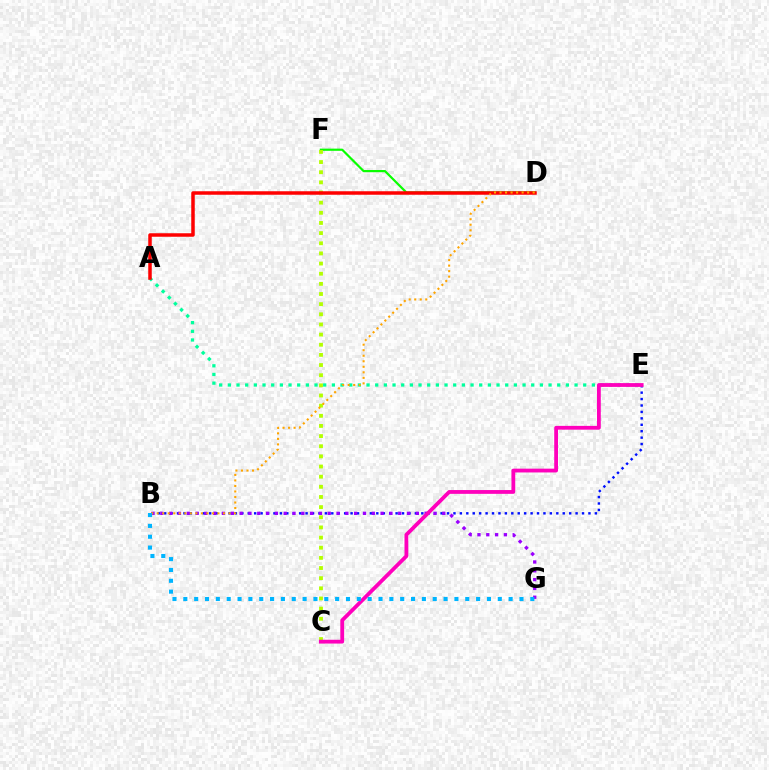{('A', 'E'): [{'color': '#00ff9d', 'line_style': 'dotted', 'thickness': 2.35}], ('D', 'F'): [{'color': '#08ff00', 'line_style': 'solid', 'thickness': 1.58}], ('B', 'E'): [{'color': '#0010ff', 'line_style': 'dotted', 'thickness': 1.75}], ('B', 'G'): [{'color': '#9b00ff', 'line_style': 'dotted', 'thickness': 2.39}, {'color': '#00b5ff', 'line_style': 'dotted', 'thickness': 2.95}], ('C', 'F'): [{'color': '#b3ff00', 'line_style': 'dotted', 'thickness': 2.76}], ('C', 'E'): [{'color': '#ff00bd', 'line_style': 'solid', 'thickness': 2.73}], ('A', 'D'): [{'color': '#ff0000', 'line_style': 'solid', 'thickness': 2.52}], ('B', 'D'): [{'color': '#ffa500', 'line_style': 'dotted', 'thickness': 1.5}]}